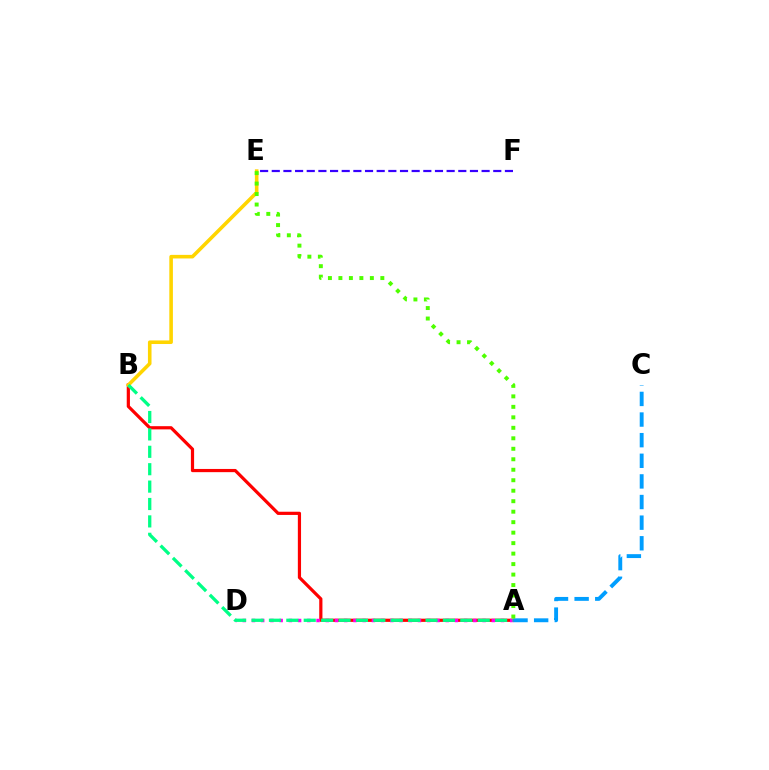{('A', 'B'): [{'color': '#ff0000', 'line_style': 'solid', 'thickness': 2.3}, {'color': '#00ff86', 'line_style': 'dashed', 'thickness': 2.36}], ('B', 'E'): [{'color': '#ffd500', 'line_style': 'solid', 'thickness': 2.58}], ('E', 'F'): [{'color': '#3700ff', 'line_style': 'dashed', 'thickness': 1.58}], ('A', 'D'): [{'color': '#ff00ed', 'line_style': 'dotted', 'thickness': 2.51}], ('A', 'C'): [{'color': '#009eff', 'line_style': 'dashed', 'thickness': 2.8}], ('A', 'E'): [{'color': '#4fff00', 'line_style': 'dotted', 'thickness': 2.85}]}